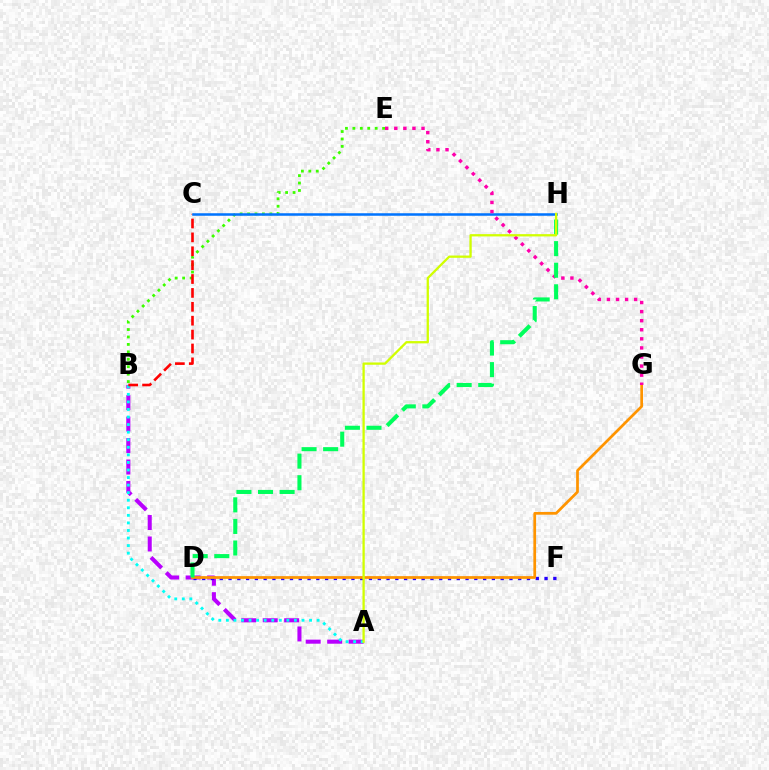{('A', 'B'): [{'color': '#b900ff', 'line_style': 'dashed', 'thickness': 2.92}, {'color': '#00fff6', 'line_style': 'dotted', 'thickness': 2.05}], ('B', 'E'): [{'color': '#3dff00', 'line_style': 'dotted', 'thickness': 2.02}], ('B', 'C'): [{'color': '#ff0000', 'line_style': 'dashed', 'thickness': 1.89}], ('C', 'H'): [{'color': '#0074ff', 'line_style': 'solid', 'thickness': 1.82}], ('D', 'F'): [{'color': '#2500ff', 'line_style': 'dotted', 'thickness': 2.39}], ('D', 'G'): [{'color': '#ff9400', 'line_style': 'solid', 'thickness': 1.96}], ('E', 'G'): [{'color': '#ff00ac', 'line_style': 'dotted', 'thickness': 2.47}], ('D', 'H'): [{'color': '#00ff5c', 'line_style': 'dashed', 'thickness': 2.93}], ('A', 'H'): [{'color': '#d1ff00', 'line_style': 'solid', 'thickness': 1.65}]}